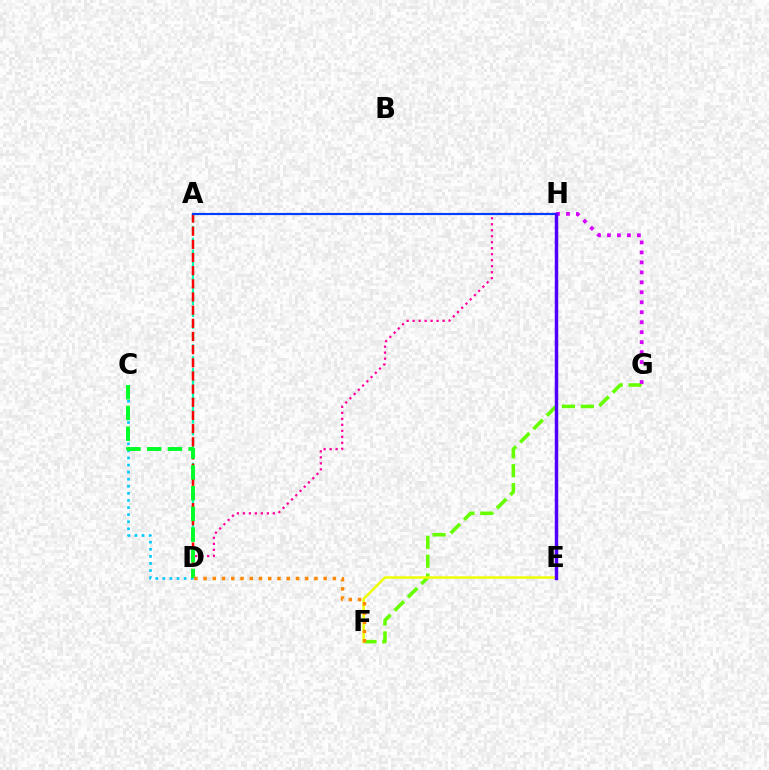{('A', 'D'): [{'color': '#00ffaf', 'line_style': 'dashed', 'thickness': 1.61}, {'color': '#ff0000', 'line_style': 'dashed', 'thickness': 1.79}], ('F', 'G'): [{'color': '#66ff00', 'line_style': 'dashed', 'thickness': 2.56}], ('C', 'D'): [{'color': '#00c7ff', 'line_style': 'dotted', 'thickness': 1.93}, {'color': '#00ff27', 'line_style': 'dashed', 'thickness': 2.82}], ('D', 'H'): [{'color': '#ff00a0', 'line_style': 'dotted', 'thickness': 1.63}], ('G', 'H'): [{'color': '#d600ff', 'line_style': 'dotted', 'thickness': 2.71}], ('E', 'F'): [{'color': '#eeff00', 'line_style': 'solid', 'thickness': 1.78}], ('A', 'H'): [{'color': '#003fff', 'line_style': 'solid', 'thickness': 1.56}], ('D', 'F'): [{'color': '#ff8800', 'line_style': 'dotted', 'thickness': 2.51}], ('E', 'H'): [{'color': '#4f00ff', 'line_style': 'solid', 'thickness': 2.49}]}